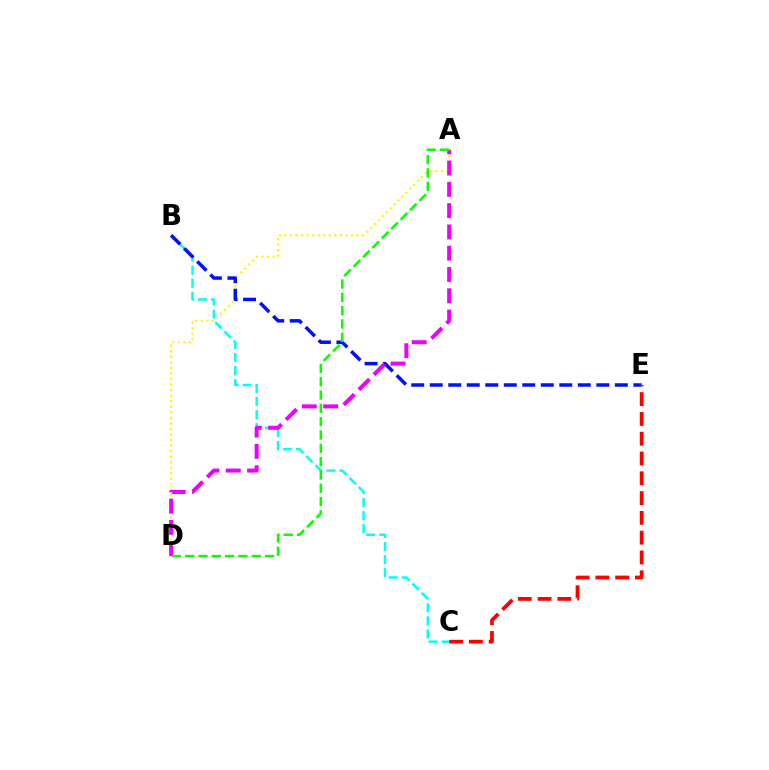{('B', 'C'): [{'color': '#00fff6', 'line_style': 'dashed', 'thickness': 1.78}], ('A', 'D'): [{'color': '#fcf500', 'line_style': 'dotted', 'thickness': 1.51}, {'color': '#ee00ff', 'line_style': 'dashed', 'thickness': 2.89}, {'color': '#08ff00', 'line_style': 'dashed', 'thickness': 1.81}], ('B', 'E'): [{'color': '#0010ff', 'line_style': 'dashed', 'thickness': 2.51}], ('C', 'E'): [{'color': '#ff0000', 'line_style': 'dashed', 'thickness': 2.69}]}